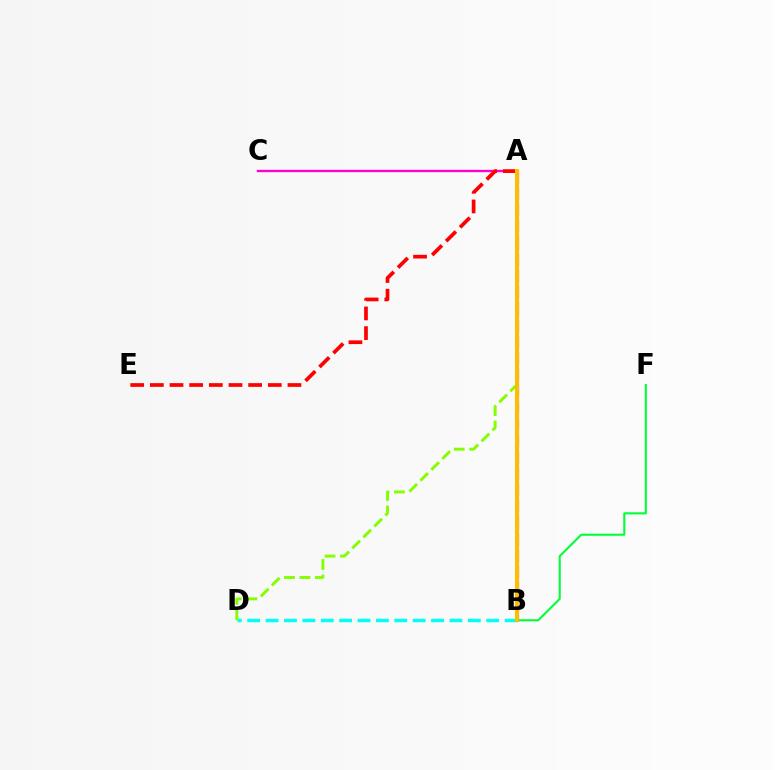{('A', 'C'): [{'color': '#ff00cf', 'line_style': 'solid', 'thickness': 1.69}], ('A', 'B'): [{'color': '#7200ff', 'line_style': 'dashed', 'thickness': 2.24}, {'color': '#004bff', 'line_style': 'solid', 'thickness': 2.23}, {'color': '#ffbd00', 'line_style': 'solid', 'thickness': 2.9}], ('B', 'D'): [{'color': '#00fff6', 'line_style': 'dashed', 'thickness': 2.5}], ('A', 'E'): [{'color': '#ff0000', 'line_style': 'dashed', 'thickness': 2.67}], ('A', 'D'): [{'color': '#84ff00', 'line_style': 'dashed', 'thickness': 2.1}], ('B', 'F'): [{'color': '#00ff39', 'line_style': 'solid', 'thickness': 1.5}]}